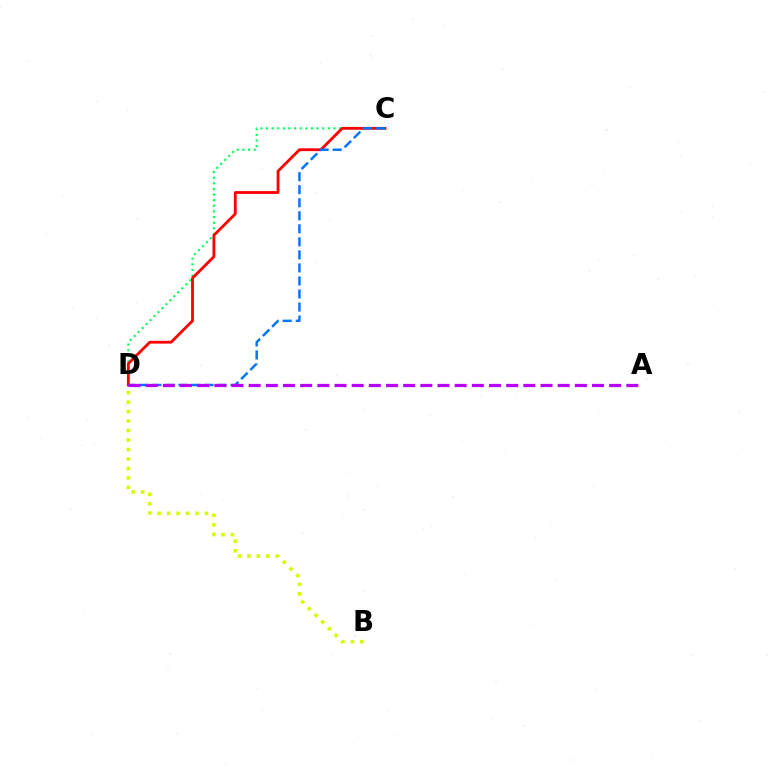{('C', 'D'): [{'color': '#00ff5c', 'line_style': 'dotted', 'thickness': 1.53}, {'color': '#ff0000', 'line_style': 'solid', 'thickness': 2.01}, {'color': '#0074ff', 'line_style': 'dashed', 'thickness': 1.77}], ('B', 'D'): [{'color': '#d1ff00', 'line_style': 'dotted', 'thickness': 2.57}], ('A', 'D'): [{'color': '#b900ff', 'line_style': 'dashed', 'thickness': 2.33}]}